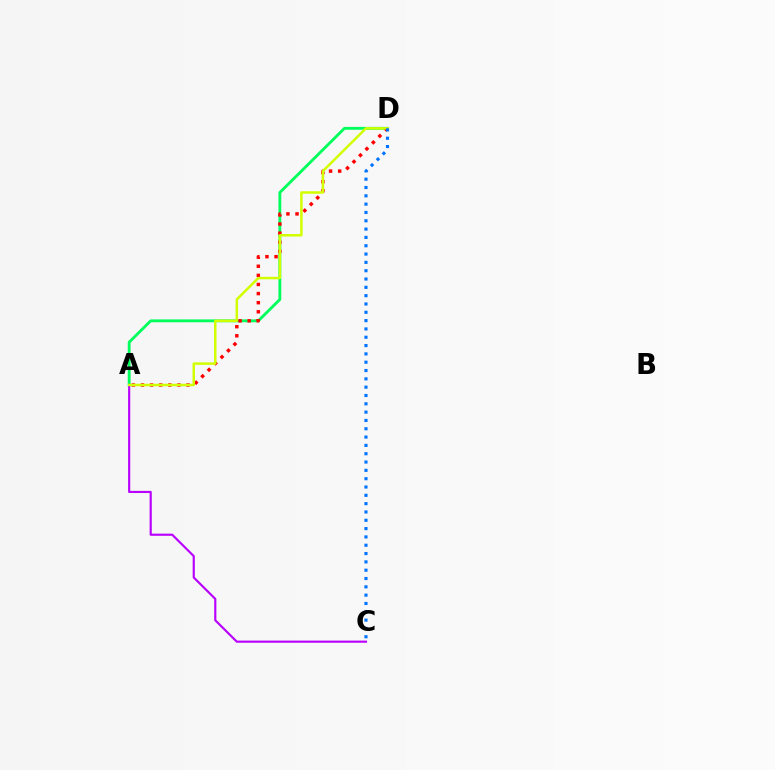{('A', 'D'): [{'color': '#00ff5c', 'line_style': 'solid', 'thickness': 2.05}, {'color': '#ff0000', 'line_style': 'dotted', 'thickness': 2.47}, {'color': '#d1ff00', 'line_style': 'solid', 'thickness': 1.78}], ('A', 'C'): [{'color': '#b900ff', 'line_style': 'solid', 'thickness': 1.55}], ('C', 'D'): [{'color': '#0074ff', 'line_style': 'dotted', 'thickness': 2.26}]}